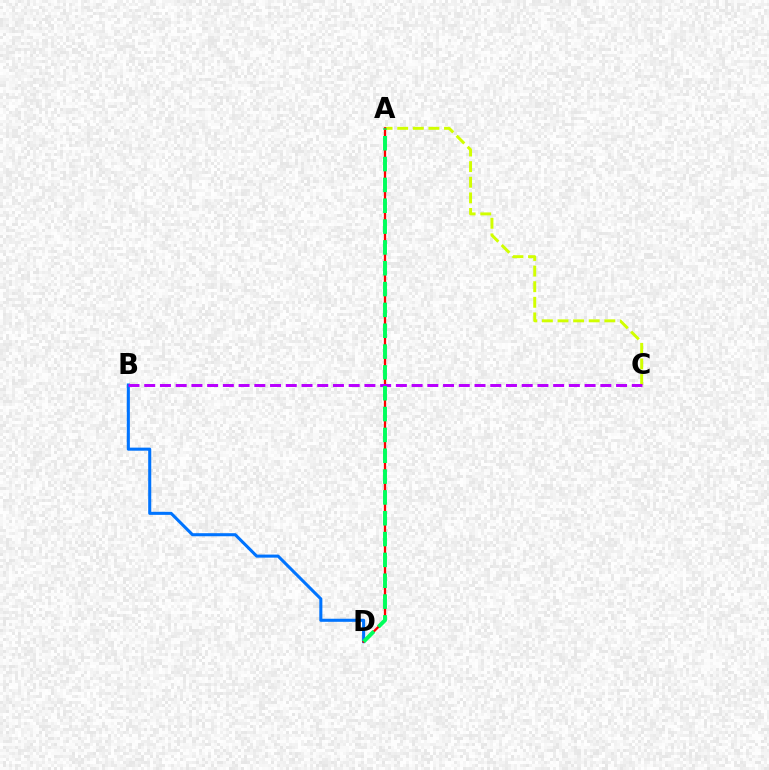{('A', 'C'): [{'color': '#d1ff00', 'line_style': 'dashed', 'thickness': 2.12}], ('B', 'D'): [{'color': '#0074ff', 'line_style': 'solid', 'thickness': 2.2}], ('A', 'D'): [{'color': '#ff0000', 'line_style': 'solid', 'thickness': 1.65}, {'color': '#00ff5c', 'line_style': 'dashed', 'thickness': 2.83}], ('B', 'C'): [{'color': '#b900ff', 'line_style': 'dashed', 'thickness': 2.14}]}